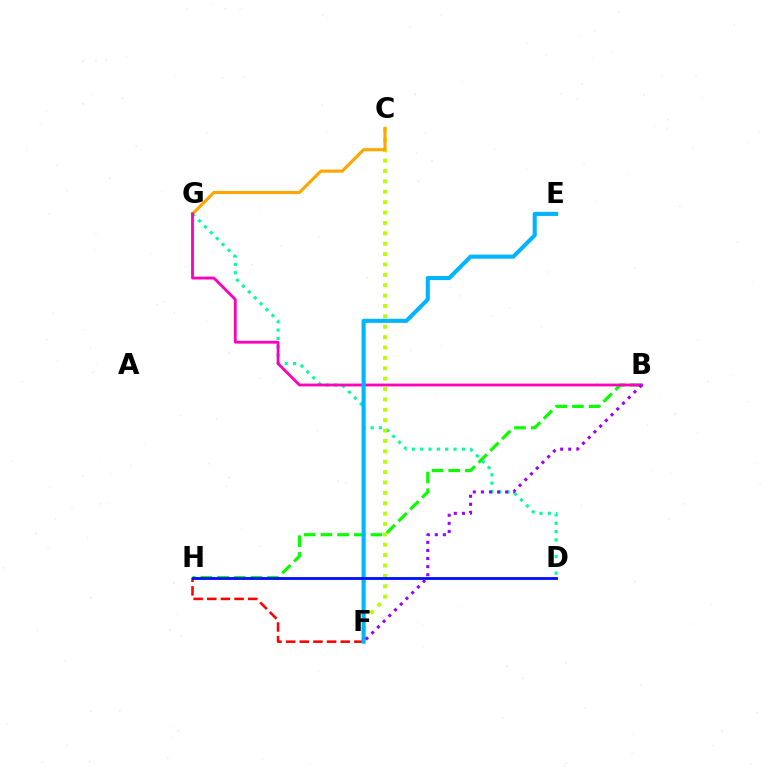{('B', 'H'): [{'color': '#08ff00', 'line_style': 'dashed', 'thickness': 2.27}], ('D', 'G'): [{'color': '#00ff9d', 'line_style': 'dotted', 'thickness': 2.27}], ('C', 'F'): [{'color': '#b3ff00', 'line_style': 'dotted', 'thickness': 2.82}], ('F', 'H'): [{'color': '#ff0000', 'line_style': 'dashed', 'thickness': 1.85}], ('C', 'G'): [{'color': '#ffa500', 'line_style': 'solid', 'thickness': 2.24}], ('B', 'G'): [{'color': '#ff00bd', 'line_style': 'solid', 'thickness': 2.04}], ('E', 'F'): [{'color': '#00b5ff', 'line_style': 'solid', 'thickness': 2.94}], ('D', 'H'): [{'color': '#0010ff', 'line_style': 'solid', 'thickness': 2.04}], ('B', 'F'): [{'color': '#9b00ff', 'line_style': 'dotted', 'thickness': 2.2}]}